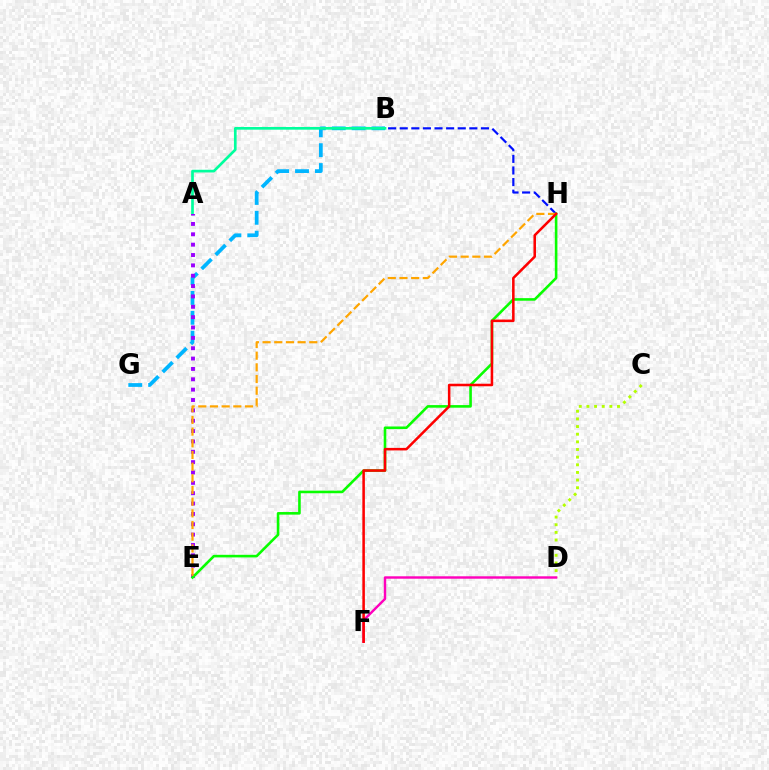{('B', 'G'): [{'color': '#00b5ff', 'line_style': 'dashed', 'thickness': 2.7}], ('C', 'D'): [{'color': '#b3ff00', 'line_style': 'dotted', 'thickness': 2.08}], ('A', 'B'): [{'color': '#00ff9d', 'line_style': 'solid', 'thickness': 1.93}], ('D', 'F'): [{'color': '#ff00bd', 'line_style': 'solid', 'thickness': 1.74}], ('A', 'E'): [{'color': '#9b00ff', 'line_style': 'dotted', 'thickness': 2.81}], ('B', 'H'): [{'color': '#0010ff', 'line_style': 'dashed', 'thickness': 1.58}], ('E', 'H'): [{'color': '#08ff00', 'line_style': 'solid', 'thickness': 1.87}, {'color': '#ffa500', 'line_style': 'dashed', 'thickness': 1.59}], ('F', 'H'): [{'color': '#ff0000', 'line_style': 'solid', 'thickness': 1.83}]}